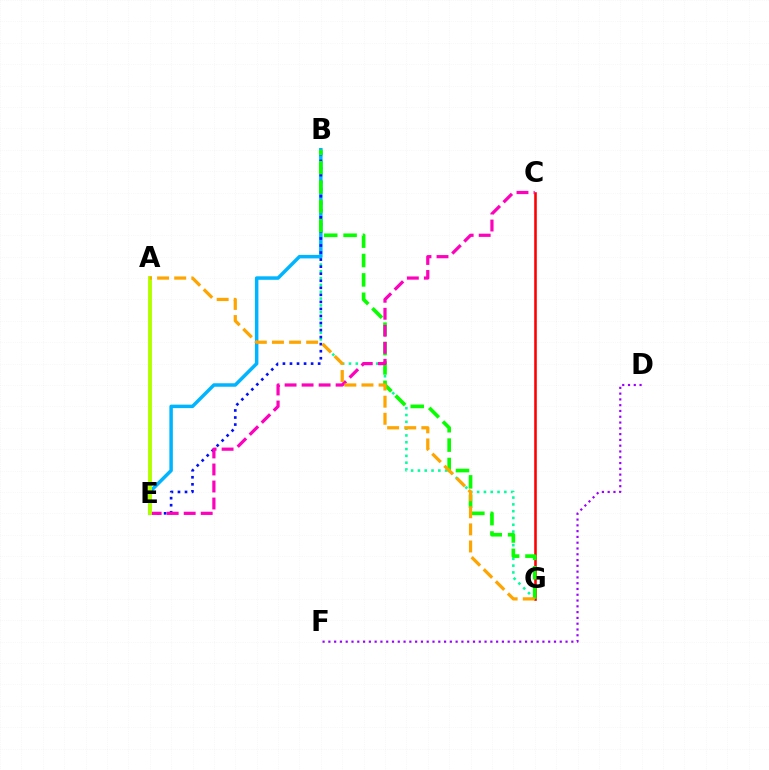{('C', 'G'): [{'color': '#ff0000', 'line_style': 'solid', 'thickness': 1.86}], ('B', 'G'): [{'color': '#00ff9d', 'line_style': 'dotted', 'thickness': 1.85}, {'color': '#08ff00', 'line_style': 'dashed', 'thickness': 2.63}], ('B', 'E'): [{'color': '#00b5ff', 'line_style': 'solid', 'thickness': 2.51}, {'color': '#0010ff', 'line_style': 'dotted', 'thickness': 1.91}], ('C', 'E'): [{'color': '#ff00bd', 'line_style': 'dashed', 'thickness': 2.31}], ('A', 'E'): [{'color': '#b3ff00', 'line_style': 'solid', 'thickness': 2.81}], ('A', 'G'): [{'color': '#ffa500', 'line_style': 'dashed', 'thickness': 2.32}], ('D', 'F'): [{'color': '#9b00ff', 'line_style': 'dotted', 'thickness': 1.57}]}